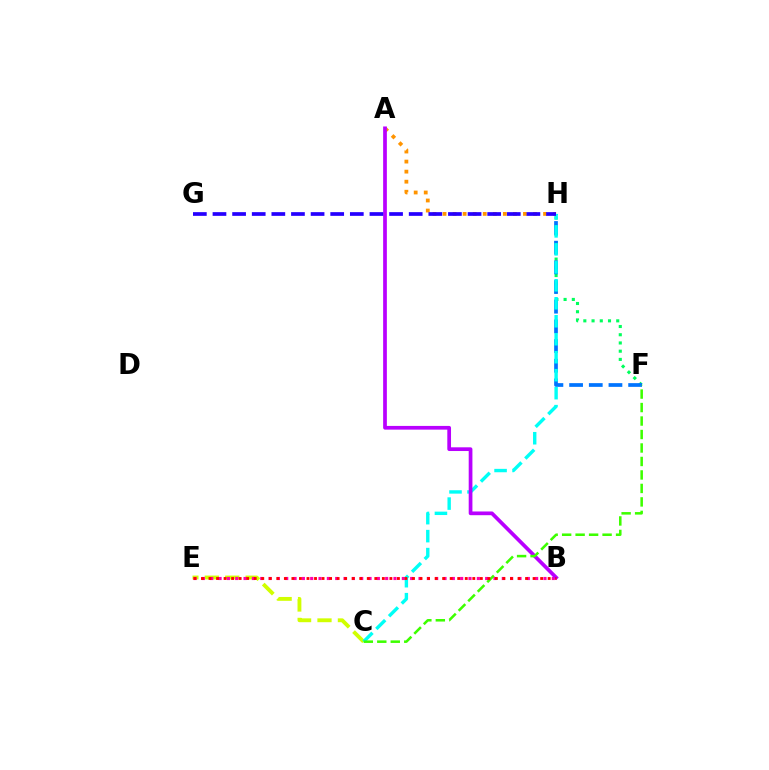{('C', 'E'): [{'color': '#d1ff00', 'line_style': 'dashed', 'thickness': 2.77}], ('B', 'E'): [{'color': '#ff00ac', 'line_style': 'dotted', 'thickness': 2.26}, {'color': '#ff0000', 'line_style': 'dotted', 'thickness': 2.05}], ('F', 'H'): [{'color': '#00ff5c', 'line_style': 'dotted', 'thickness': 2.23}, {'color': '#0074ff', 'line_style': 'dashed', 'thickness': 2.67}], ('A', 'H'): [{'color': '#ff9400', 'line_style': 'dotted', 'thickness': 2.73}], ('C', 'H'): [{'color': '#00fff6', 'line_style': 'dashed', 'thickness': 2.44}], ('A', 'B'): [{'color': '#b900ff', 'line_style': 'solid', 'thickness': 2.67}], ('C', 'F'): [{'color': '#3dff00', 'line_style': 'dashed', 'thickness': 1.83}], ('G', 'H'): [{'color': '#2500ff', 'line_style': 'dashed', 'thickness': 2.67}]}